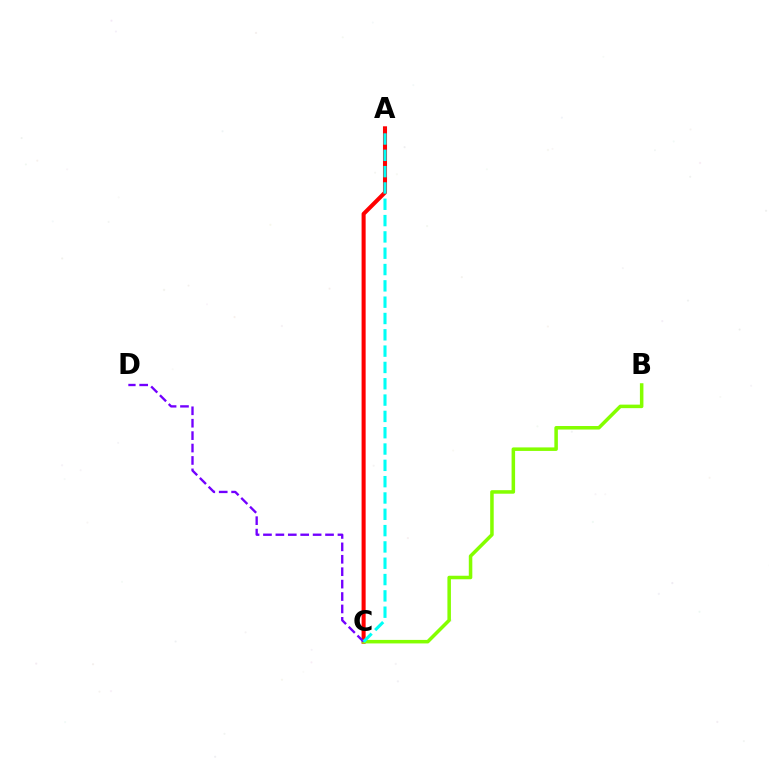{('A', 'C'): [{'color': '#ff0000', 'line_style': 'solid', 'thickness': 2.92}, {'color': '#00fff6', 'line_style': 'dashed', 'thickness': 2.22}], ('B', 'C'): [{'color': '#84ff00', 'line_style': 'solid', 'thickness': 2.54}], ('C', 'D'): [{'color': '#7200ff', 'line_style': 'dashed', 'thickness': 1.69}]}